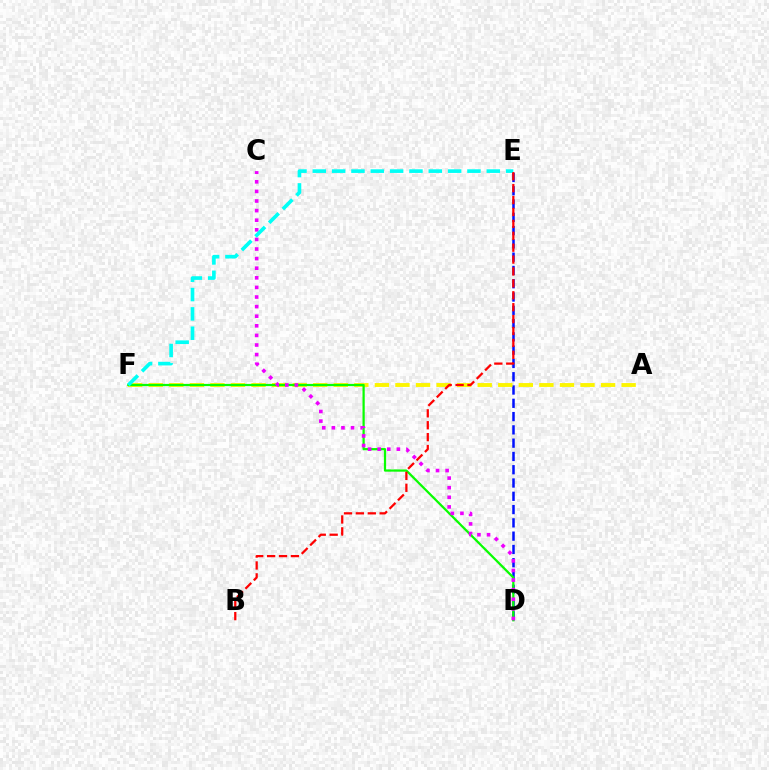{('D', 'E'): [{'color': '#0010ff', 'line_style': 'dashed', 'thickness': 1.8}], ('A', 'F'): [{'color': '#fcf500', 'line_style': 'dashed', 'thickness': 2.79}], ('D', 'F'): [{'color': '#08ff00', 'line_style': 'solid', 'thickness': 1.6}], ('C', 'D'): [{'color': '#ee00ff', 'line_style': 'dotted', 'thickness': 2.61}], ('E', 'F'): [{'color': '#00fff6', 'line_style': 'dashed', 'thickness': 2.63}], ('B', 'E'): [{'color': '#ff0000', 'line_style': 'dashed', 'thickness': 1.62}]}